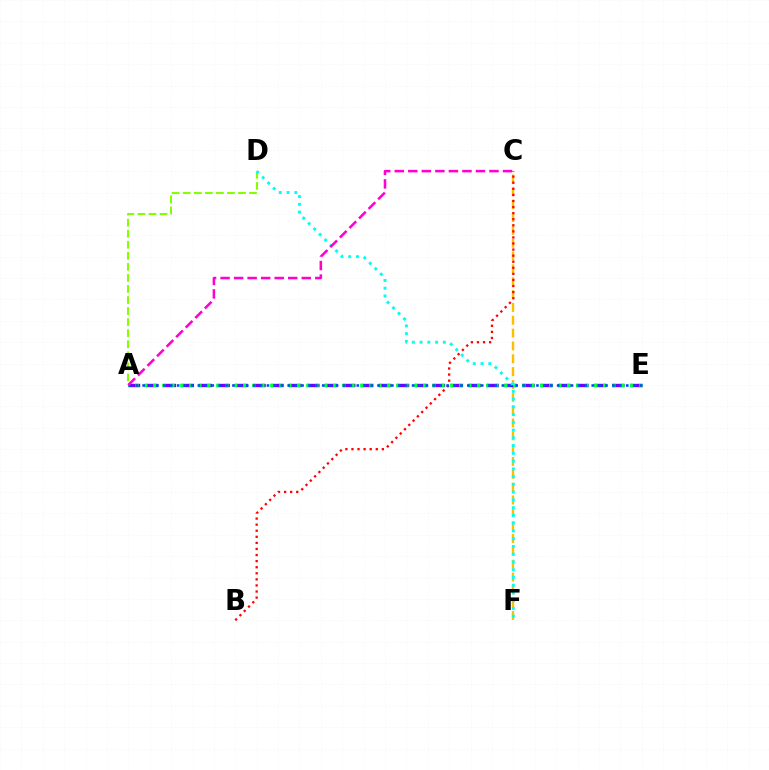{('C', 'F'): [{'color': '#ffbd00', 'line_style': 'dashed', 'thickness': 1.74}], ('A', 'E'): [{'color': '#7200ff', 'line_style': 'dashed', 'thickness': 2.44}, {'color': '#00ff39', 'line_style': 'dotted', 'thickness': 2.45}, {'color': '#004bff', 'line_style': 'dotted', 'thickness': 1.88}], ('B', 'C'): [{'color': '#ff0000', 'line_style': 'dotted', 'thickness': 1.65}], ('A', 'D'): [{'color': '#84ff00', 'line_style': 'dashed', 'thickness': 1.5}], ('D', 'F'): [{'color': '#00fff6', 'line_style': 'dotted', 'thickness': 2.11}], ('A', 'C'): [{'color': '#ff00cf', 'line_style': 'dashed', 'thickness': 1.84}]}